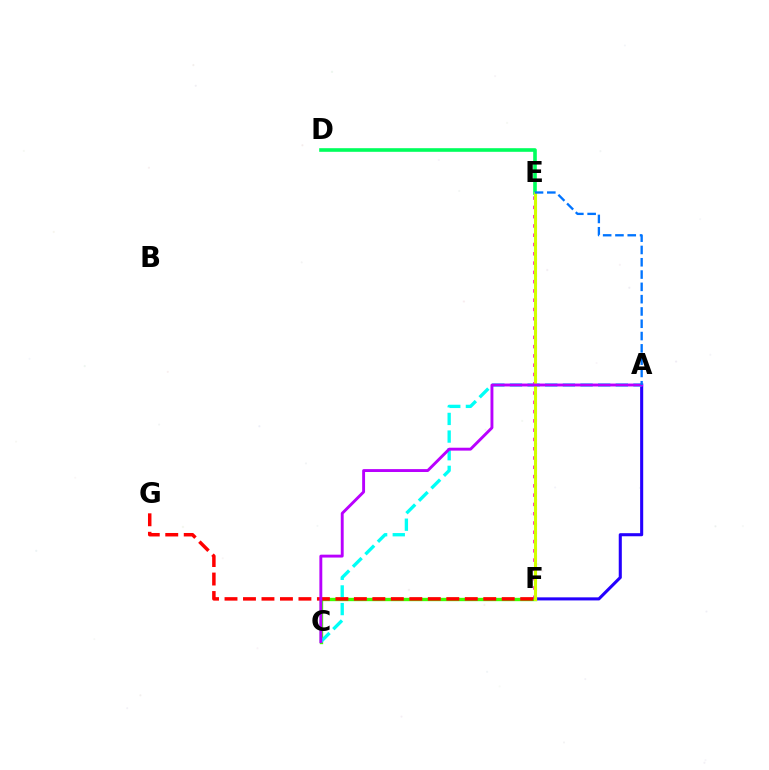{('A', 'F'): [{'color': '#2500ff', 'line_style': 'solid', 'thickness': 2.22}], ('C', 'F'): [{'color': '#3dff00', 'line_style': 'solid', 'thickness': 2.41}], ('E', 'F'): [{'color': '#ff9400', 'line_style': 'dotted', 'thickness': 2.19}, {'color': '#ff00ac', 'line_style': 'dotted', 'thickness': 2.52}, {'color': '#d1ff00', 'line_style': 'solid', 'thickness': 2.21}], ('A', 'C'): [{'color': '#00fff6', 'line_style': 'dashed', 'thickness': 2.4}, {'color': '#b900ff', 'line_style': 'solid', 'thickness': 2.09}], ('D', 'E'): [{'color': '#00ff5c', 'line_style': 'solid', 'thickness': 2.61}], ('F', 'G'): [{'color': '#ff0000', 'line_style': 'dashed', 'thickness': 2.51}], ('A', 'E'): [{'color': '#0074ff', 'line_style': 'dashed', 'thickness': 1.67}]}